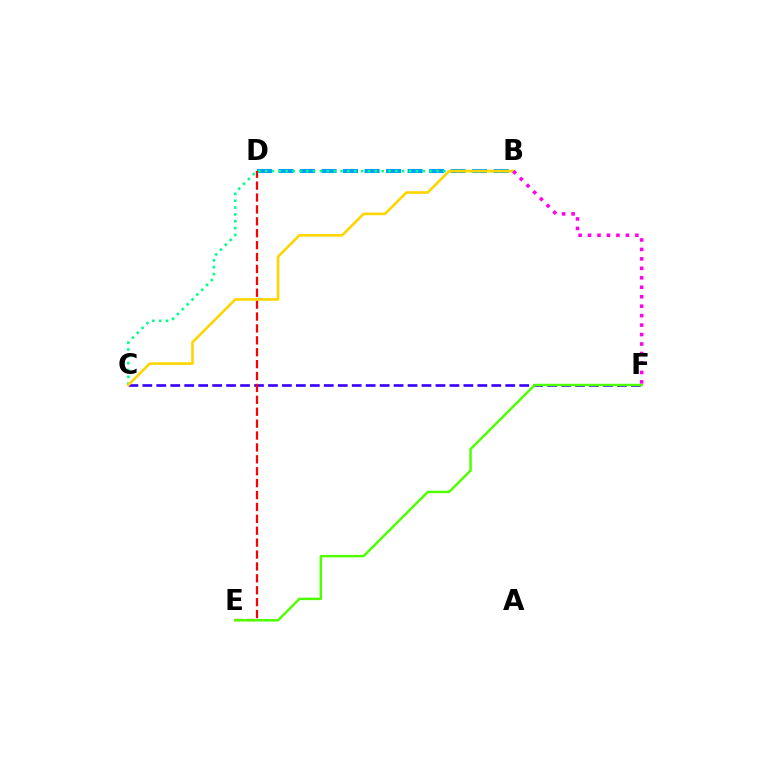{('B', 'D'): [{'color': '#009eff', 'line_style': 'dashed', 'thickness': 2.92}], ('C', 'F'): [{'color': '#3700ff', 'line_style': 'dashed', 'thickness': 1.9}], ('D', 'E'): [{'color': '#ff0000', 'line_style': 'dashed', 'thickness': 1.62}], ('B', 'C'): [{'color': '#00ff86', 'line_style': 'dotted', 'thickness': 1.86}, {'color': '#ffd500', 'line_style': 'solid', 'thickness': 1.89}], ('E', 'F'): [{'color': '#4fff00', 'line_style': 'solid', 'thickness': 1.78}], ('B', 'F'): [{'color': '#ff00ed', 'line_style': 'dotted', 'thickness': 2.57}]}